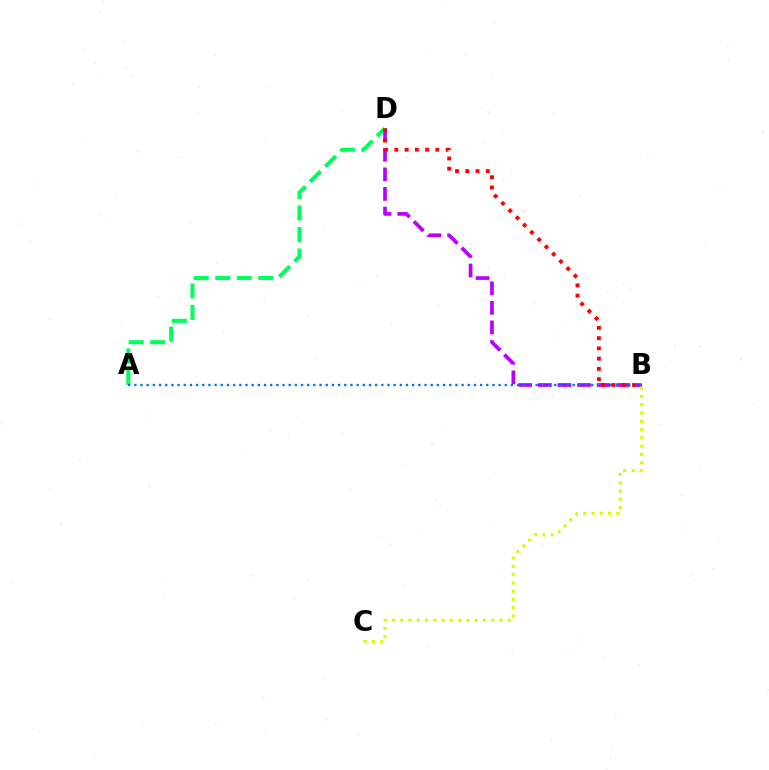{('B', 'D'): [{'color': '#b900ff', 'line_style': 'dashed', 'thickness': 2.66}, {'color': '#ff0000', 'line_style': 'dotted', 'thickness': 2.79}], ('A', 'D'): [{'color': '#00ff5c', 'line_style': 'dashed', 'thickness': 2.93}], ('A', 'B'): [{'color': '#0074ff', 'line_style': 'dotted', 'thickness': 1.68}], ('B', 'C'): [{'color': '#d1ff00', 'line_style': 'dotted', 'thickness': 2.25}]}